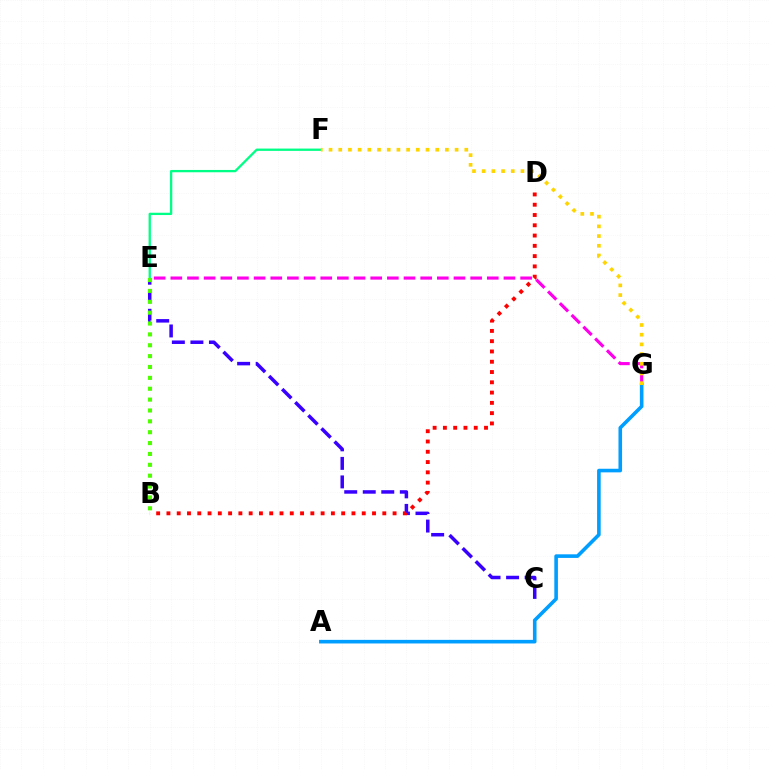{('E', 'F'): [{'color': '#00ff86', 'line_style': 'solid', 'thickness': 1.66}], ('C', 'E'): [{'color': '#3700ff', 'line_style': 'dashed', 'thickness': 2.52}], ('B', 'E'): [{'color': '#4fff00', 'line_style': 'dotted', 'thickness': 2.95}], ('E', 'G'): [{'color': '#ff00ed', 'line_style': 'dashed', 'thickness': 2.26}], ('A', 'G'): [{'color': '#009eff', 'line_style': 'solid', 'thickness': 2.59}], ('F', 'G'): [{'color': '#ffd500', 'line_style': 'dotted', 'thickness': 2.63}], ('B', 'D'): [{'color': '#ff0000', 'line_style': 'dotted', 'thickness': 2.79}]}